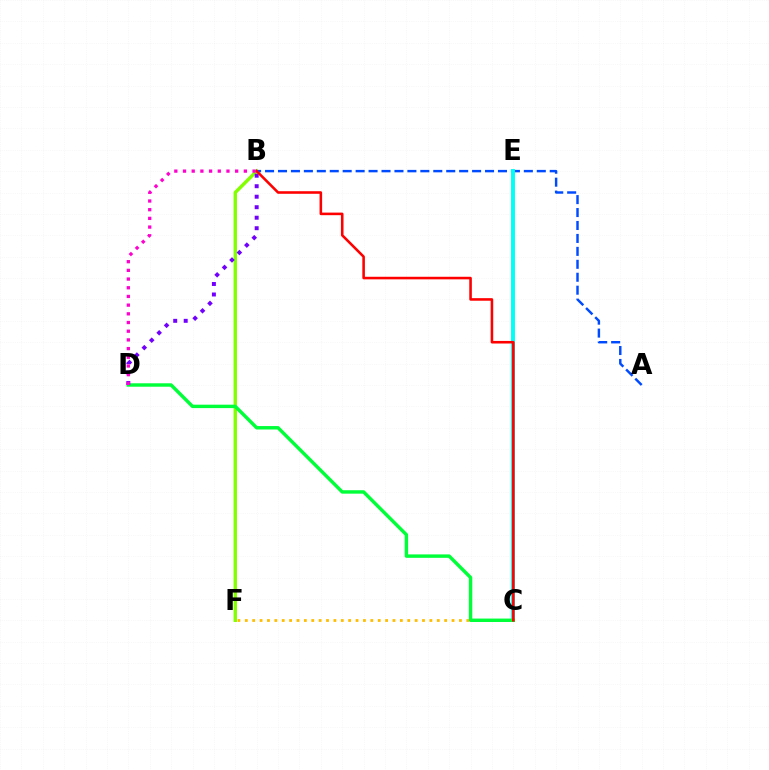{('B', 'F'): [{'color': '#84ff00', 'line_style': 'solid', 'thickness': 2.47}], ('A', 'B'): [{'color': '#004bff', 'line_style': 'dashed', 'thickness': 1.76}], ('C', 'E'): [{'color': '#00fff6', 'line_style': 'solid', 'thickness': 2.83}], ('C', 'F'): [{'color': '#ffbd00', 'line_style': 'dotted', 'thickness': 2.01}], ('C', 'D'): [{'color': '#00ff39', 'line_style': 'solid', 'thickness': 2.47}], ('B', 'D'): [{'color': '#7200ff', 'line_style': 'dotted', 'thickness': 2.85}, {'color': '#ff00cf', 'line_style': 'dotted', 'thickness': 2.36}], ('B', 'C'): [{'color': '#ff0000', 'line_style': 'solid', 'thickness': 1.85}]}